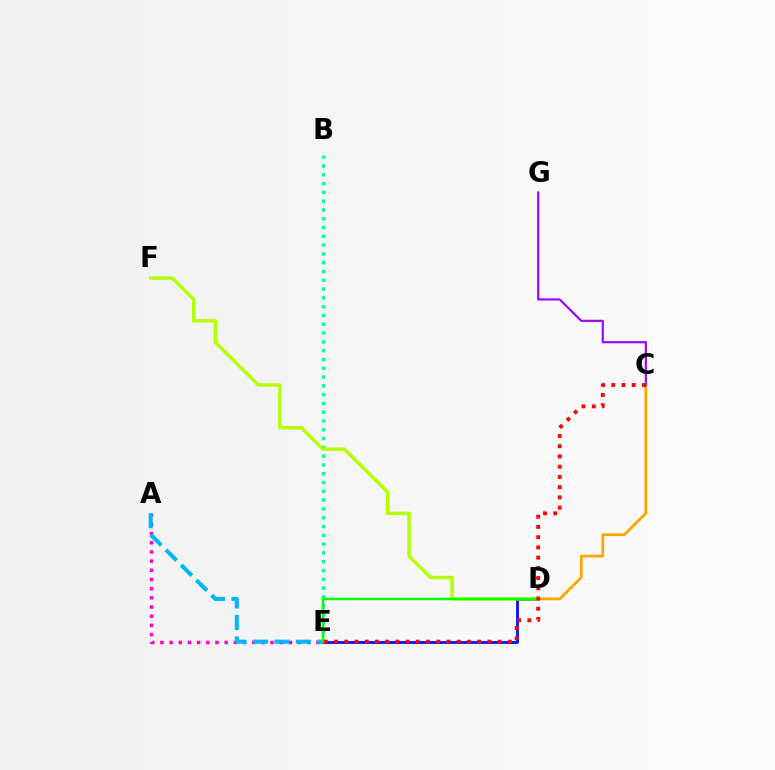{('A', 'E'): [{'color': '#ff00bd', 'line_style': 'dotted', 'thickness': 2.49}, {'color': '#00b5ff', 'line_style': 'dashed', 'thickness': 2.91}], ('D', 'E'): [{'color': '#0010ff', 'line_style': 'solid', 'thickness': 2.01}, {'color': '#08ff00', 'line_style': 'solid', 'thickness': 1.78}], ('B', 'E'): [{'color': '#00ff9d', 'line_style': 'dotted', 'thickness': 2.39}], ('C', 'D'): [{'color': '#ffa500', 'line_style': 'solid', 'thickness': 2.01}], ('D', 'F'): [{'color': '#b3ff00', 'line_style': 'solid', 'thickness': 2.48}], ('C', 'E'): [{'color': '#ff0000', 'line_style': 'dotted', 'thickness': 2.78}], ('C', 'G'): [{'color': '#9b00ff', 'line_style': 'solid', 'thickness': 1.53}]}